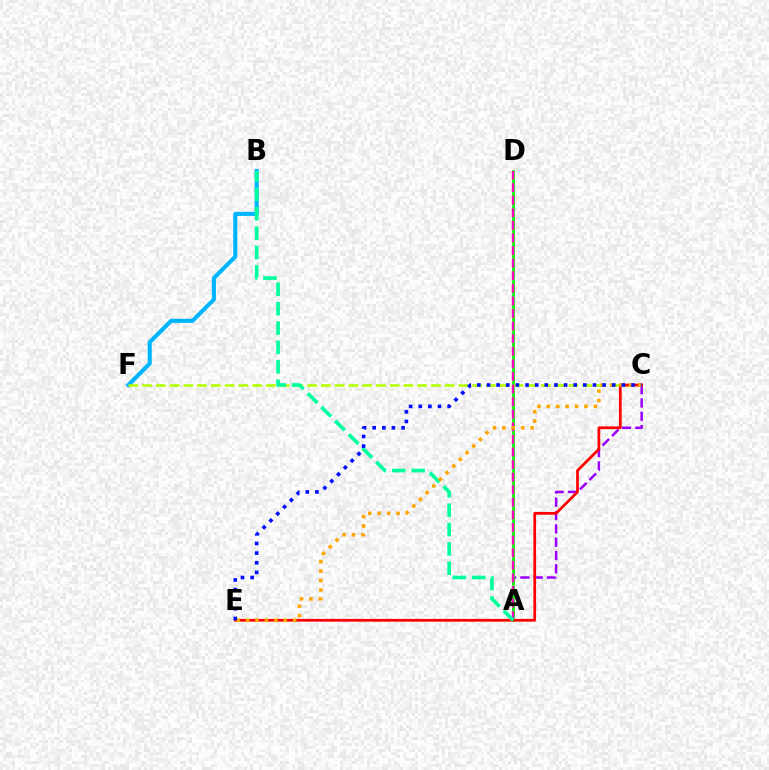{('B', 'F'): [{'color': '#00b5ff', 'line_style': 'solid', 'thickness': 2.93}], ('A', 'C'): [{'color': '#9b00ff', 'line_style': 'dashed', 'thickness': 1.81}], ('A', 'D'): [{'color': '#08ff00', 'line_style': 'solid', 'thickness': 1.94}, {'color': '#ff00bd', 'line_style': 'dashed', 'thickness': 1.71}], ('C', 'F'): [{'color': '#b3ff00', 'line_style': 'dashed', 'thickness': 1.87}], ('C', 'E'): [{'color': '#ff0000', 'line_style': 'solid', 'thickness': 1.96}, {'color': '#ffa500', 'line_style': 'dotted', 'thickness': 2.56}, {'color': '#0010ff', 'line_style': 'dotted', 'thickness': 2.62}], ('A', 'B'): [{'color': '#00ff9d', 'line_style': 'dashed', 'thickness': 2.63}]}